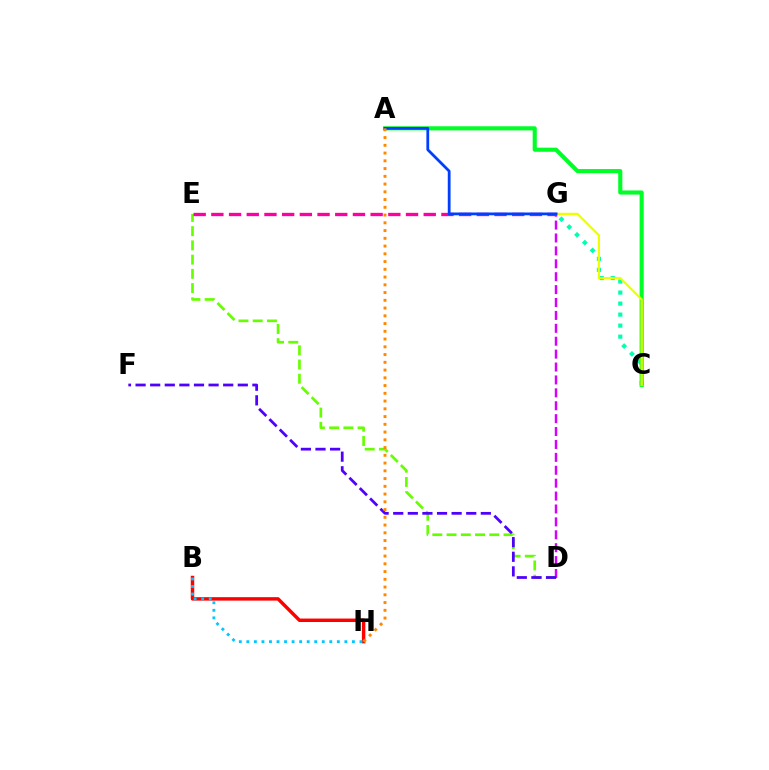{('D', 'E'): [{'color': '#66ff00', 'line_style': 'dashed', 'thickness': 1.93}], ('C', 'G'): [{'color': '#00ffaf', 'line_style': 'dotted', 'thickness': 3.0}, {'color': '#eeff00', 'line_style': 'solid', 'thickness': 1.61}], ('B', 'H'): [{'color': '#ff0000', 'line_style': 'solid', 'thickness': 2.48}, {'color': '#00c7ff', 'line_style': 'dotted', 'thickness': 2.05}], ('A', 'C'): [{'color': '#00ff27', 'line_style': 'solid', 'thickness': 2.96}], ('E', 'G'): [{'color': '#ff00a0', 'line_style': 'dashed', 'thickness': 2.4}], ('D', 'G'): [{'color': '#d600ff', 'line_style': 'dashed', 'thickness': 1.75}], ('D', 'F'): [{'color': '#4f00ff', 'line_style': 'dashed', 'thickness': 1.98}], ('A', 'G'): [{'color': '#003fff', 'line_style': 'solid', 'thickness': 2.0}], ('A', 'H'): [{'color': '#ff8800', 'line_style': 'dotted', 'thickness': 2.11}]}